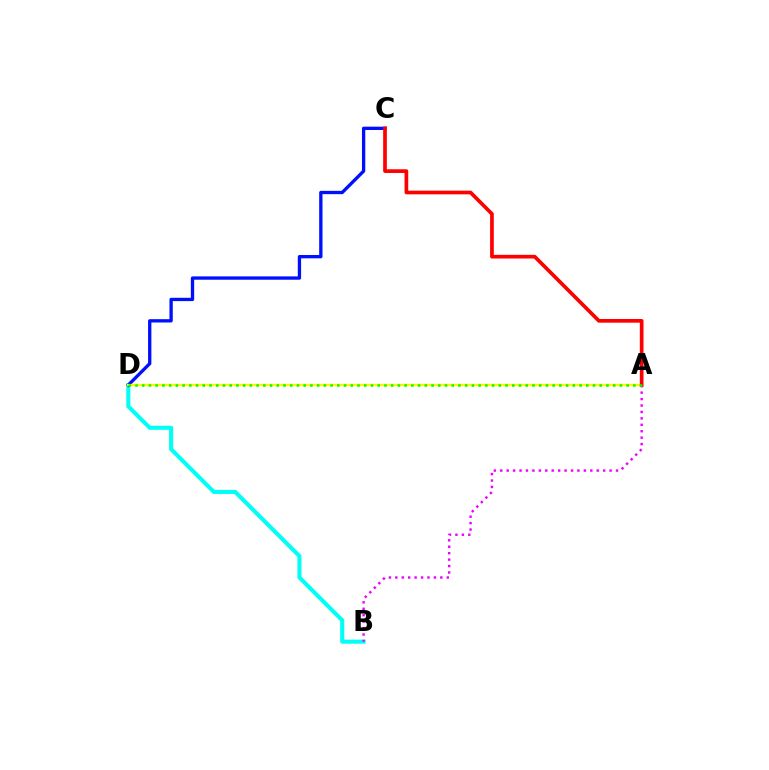{('B', 'D'): [{'color': '#00fff6', 'line_style': 'solid', 'thickness': 2.93}], ('C', 'D'): [{'color': '#0010ff', 'line_style': 'solid', 'thickness': 2.39}], ('A', 'D'): [{'color': '#fcf500', 'line_style': 'solid', 'thickness': 1.64}, {'color': '#08ff00', 'line_style': 'dotted', 'thickness': 1.83}], ('A', 'B'): [{'color': '#ee00ff', 'line_style': 'dotted', 'thickness': 1.75}], ('A', 'C'): [{'color': '#ff0000', 'line_style': 'solid', 'thickness': 2.66}]}